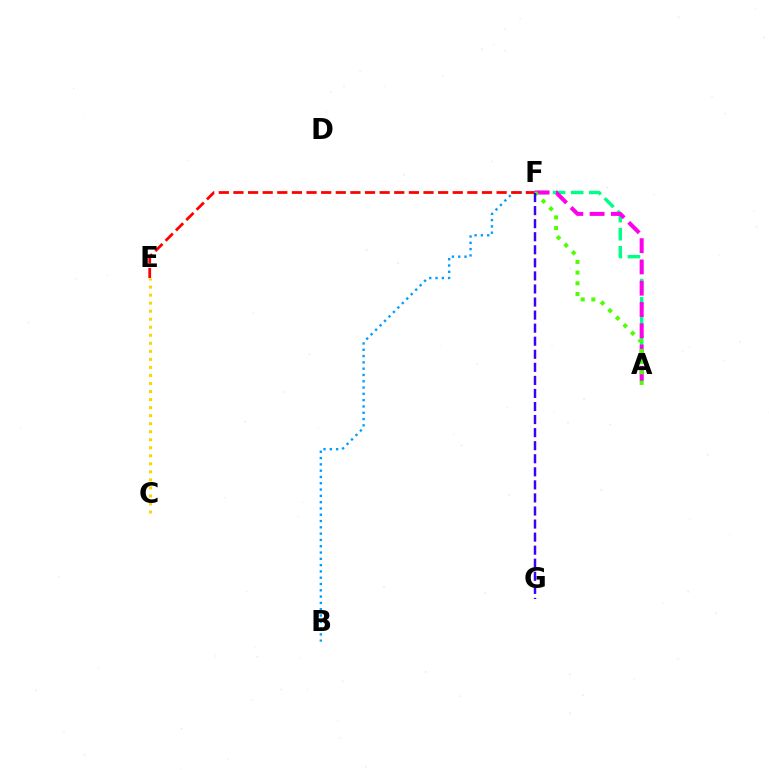{('A', 'F'): [{'color': '#00ff86', 'line_style': 'dashed', 'thickness': 2.45}, {'color': '#ff00ed', 'line_style': 'dashed', 'thickness': 2.89}, {'color': '#4fff00', 'line_style': 'dotted', 'thickness': 2.9}], ('B', 'F'): [{'color': '#009eff', 'line_style': 'dotted', 'thickness': 1.71}], ('E', 'F'): [{'color': '#ff0000', 'line_style': 'dashed', 'thickness': 1.99}], ('C', 'E'): [{'color': '#ffd500', 'line_style': 'dotted', 'thickness': 2.18}], ('F', 'G'): [{'color': '#3700ff', 'line_style': 'dashed', 'thickness': 1.77}]}